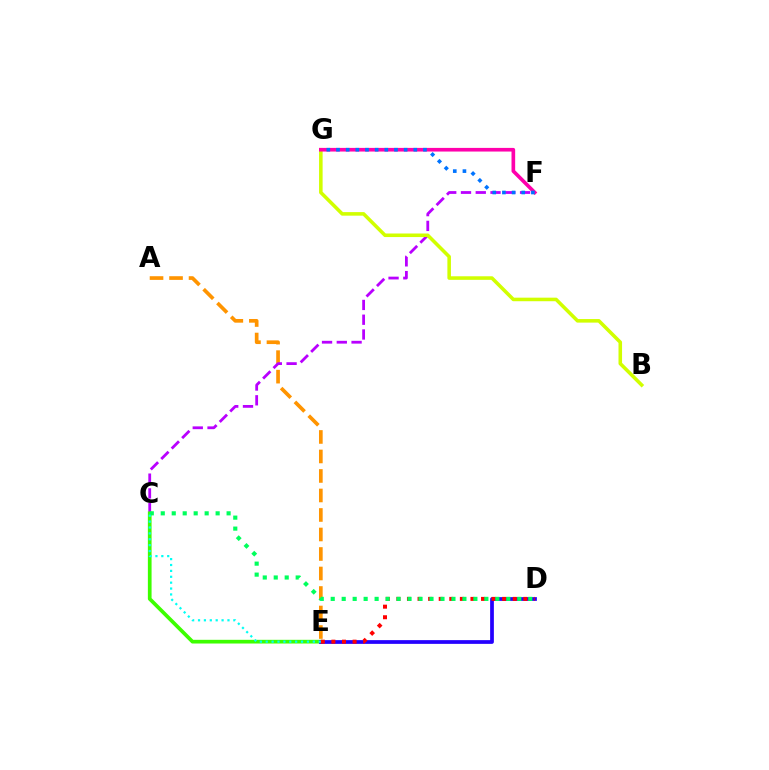{('A', 'E'): [{'color': '#ff9400', 'line_style': 'dashed', 'thickness': 2.65}], ('C', 'F'): [{'color': '#b900ff', 'line_style': 'dashed', 'thickness': 2.01}], ('B', 'G'): [{'color': '#d1ff00', 'line_style': 'solid', 'thickness': 2.56}], ('F', 'G'): [{'color': '#ff00ac', 'line_style': 'solid', 'thickness': 2.63}, {'color': '#0074ff', 'line_style': 'dotted', 'thickness': 2.63}], ('C', 'E'): [{'color': '#3dff00', 'line_style': 'solid', 'thickness': 2.66}, {'color': '#00fff6', 'line_style': 'dotted', 'thickness': 1.6}], ('D', 'E'): [{'color': '#2500ff', 'line_style': 'solid', 'thickness': 2.69}, {'color': '#ff0000', 'line_style': 'dotted', 'thickness': 2.87}], ('C', 'D'): [{'color': '#00ff5c', 'line_style': 'dotted', 'thickness': 2.98}]}